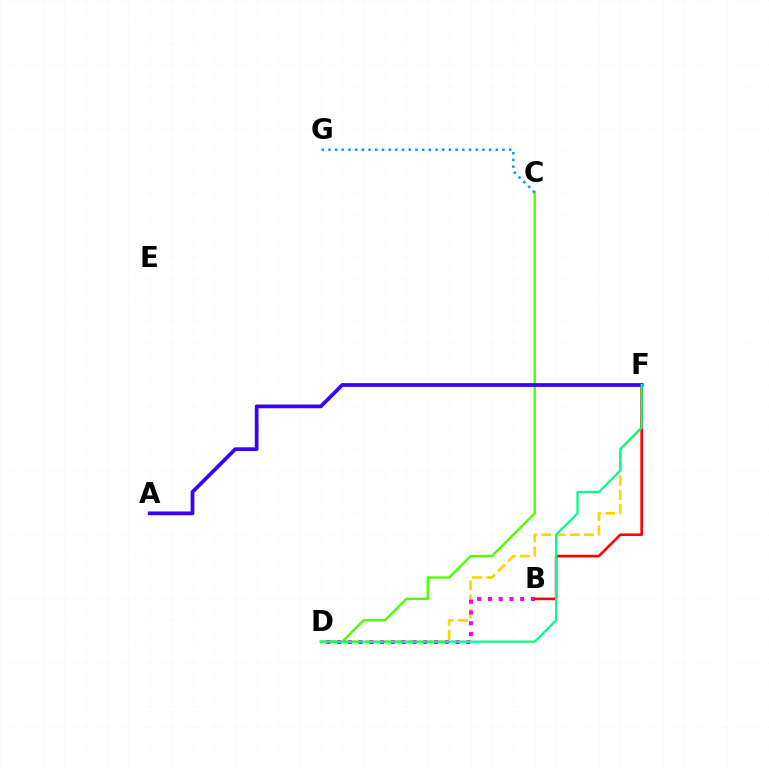{('D', 'F'): [{'color': '#ffd500', 'line_style': 'dashed', 'thickness': 1.93}, {'color': '#00ff86', 'line_style': 'solid', 'thickness': 1.61}], ('C', 'D'): [{'color': '#4fff00', 'line_style': 'solid', 'thickness': 1.73}], ('B', 'D'): [{'color': '#ff00ed', 'line_style': 'dotted', 'thickness': 2.93}], ('B', 'F'): [{'color': '#ff0000', 'line_style': 'solid', 'thickness': 1.87}], ('A', 'F'): [{'color': '#3700ff', 'line_style': 'solid', 'thickness': 2.68}], ('C', 'G'): [{'color': '#009eff', 'line_style': 'dotted', 'thickness': 1.82}]}